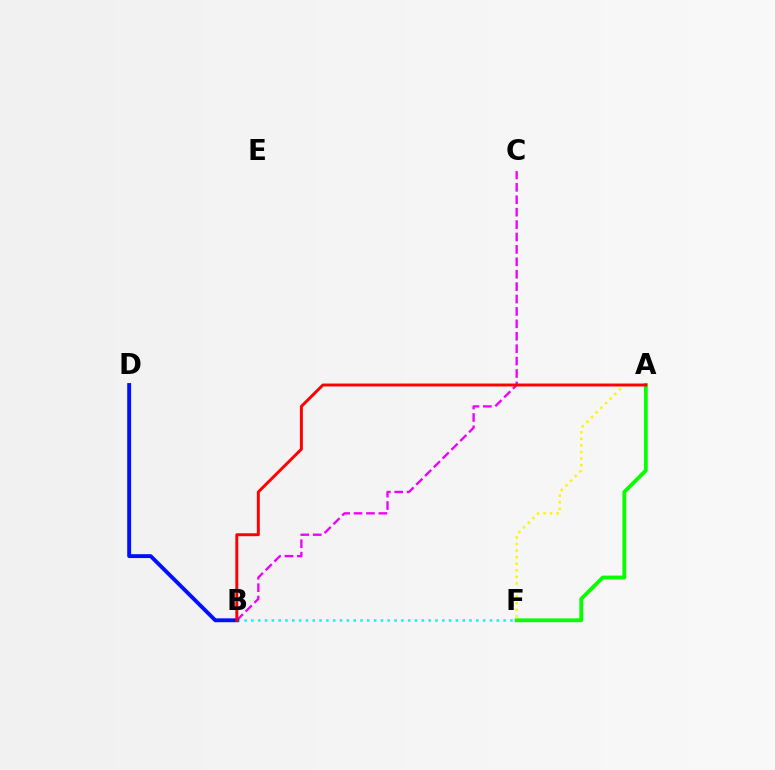{('B', 'F'): [{'color': '#00fff6', 'line_style': 'dotted', 'thickness': 1.85}], ('B', 'C'): [{'color': '#ee00ff', 'line_style': 'dashed', 'thickness': 1.69}], ('A', 'F'): [{'color': '#fcf500', 'line_style': 'dotted', 'thickness': 1.79}, {'color': '#08ff00', 'line_style': 'solid', 'thickness': 2.75}], ('B', 'D'): [{'color': '#0010ff', 'line_style': 'solid', 'thickness': 2.79}], ('A', 'B'): [{'color': '#ff0000', 'line_style': 'solid', 'thickness': 2.12}]}